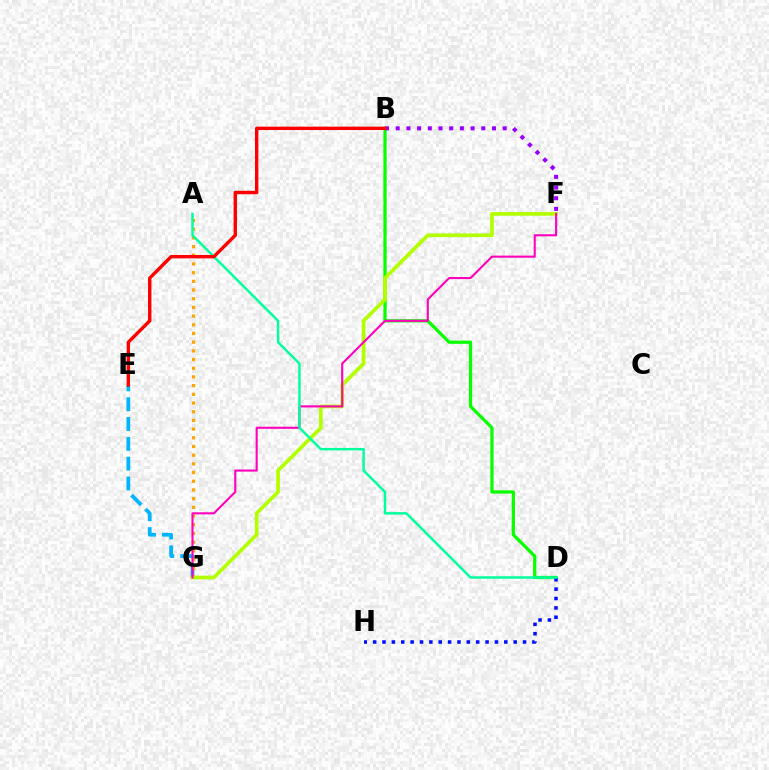{('E', 'G'): [{'color': '#00b5ff', 'line_style': 'dashed', 'thickness': 2.69}], ('A', 'G'): [{'color': '#ffa500', 'line_style': 'dotted', 'thickness': 2.36}], ('B', 'D'): [{'color': '#08ff00', 'line_style': 'solid', 'thickness': 2.33}], ('B', 'F'): [{'color': '#9b00ff', 'line_style': 'dotted', 'thickness': 2.91}], ('D', 'H'): [{'color': '#0010ff', 'line_style': 'dotted', 'thickness': 2.55}], ('F', 'G'): [{'color': '#b3ff00', 'line_style': 'solid', 'thickness': 2.67}, {'color': '#ff00bd', 'line_style': 'solid', 'thickness': 1.51}], ('A', 'D'): [{'color': '#00ff9d', 'line_style': 'solid', 'thickness': 1.76}], ('B', 'E'): [{'color': '#ff0000', 'line_style': 'solid', 'thickness': 2.44}]}